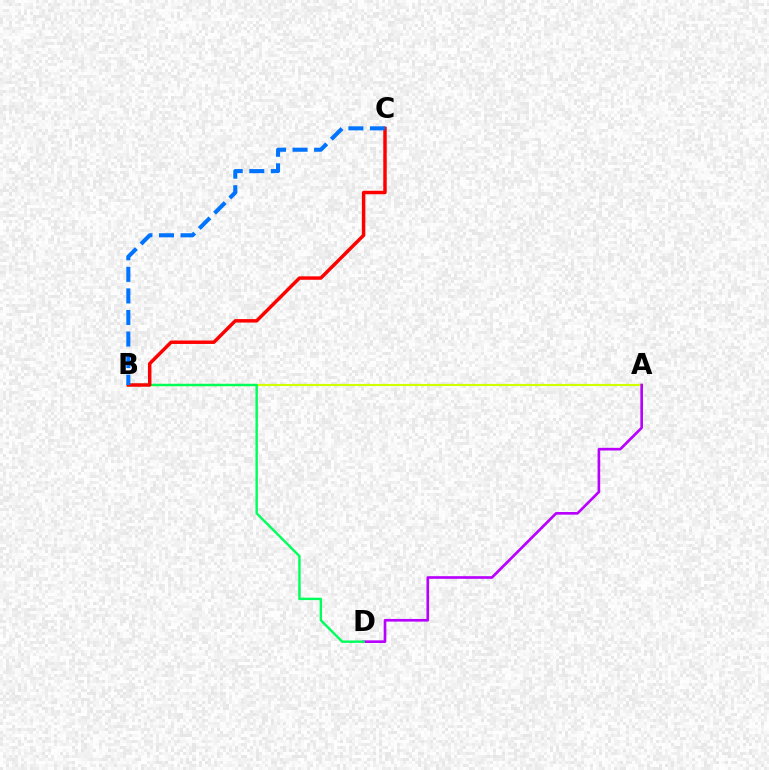{('A', 'B'): [{'color': '#d1ff00', 'line_style': 'solid', 'thickness': 1.57}], ('A', 'D'): [{'color': '#b900ff', 'line_style': 'solid', 'thickness': 1.91}], ('B', 'D'): [{'color': '#00ff5c', 'line_style': 'solid', 'thickness': 1.74}], ('B', 'C'): [{'color': '#ff0000', 'line_style': 'solid', 'thickness': 2.48}, {'color': '#0074ff', 'line_style': 'dashed', 'thickness': 2.93}]}